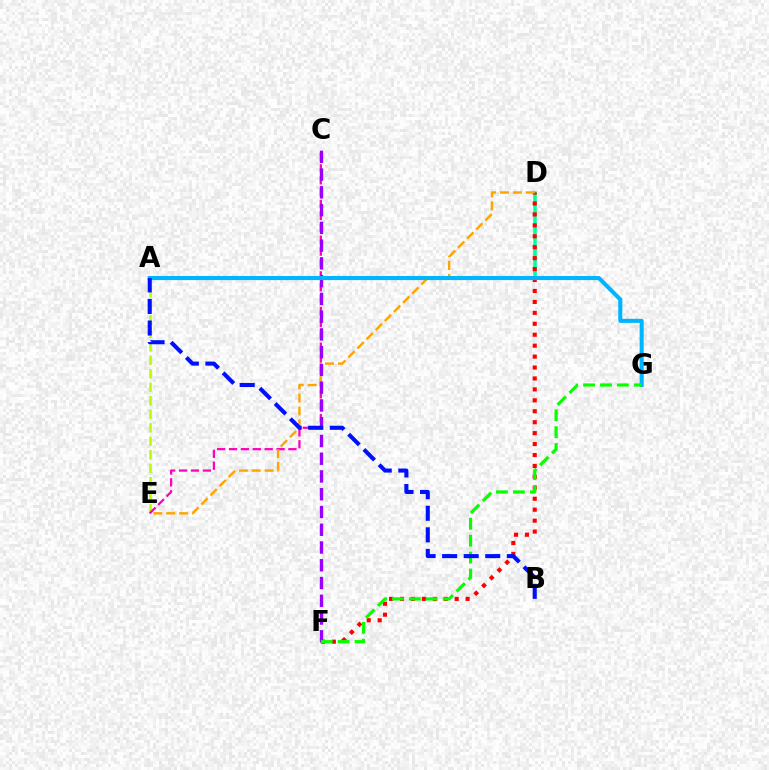{('A', 'E'): [{'color': '#b3ff00', 'line_style': 'dashed', 'thickness': 1.83}], ('A', 'D'): [{'color': '#00ff9d', 'line_style': 'solid', 'thickness': 2.55}], ('D', 'F'): [{'color': '#ff0000', 'line_style': 'dotted', 'thickness': 2.97}], ('C', 'E'): [{'color': '#ff00bd', 'line_style': 'dashed', 'thickness': 1.62}], ('D', 'E'): [{'color': '#ffa500', 'line_style': 'dashed', 'thickness': 1.75}], ('C', 'F'): [{'color': '#9b00ff', 'line_style': 'dashed', 'thickness': 2.41}], ('A', 'G'): [{'color': '#00b5ff', 'line_style': 'solid', 'thickness': 2.93}], ('F', 'G'): [{'color': '#08ff00', 'line_style': 'dashed', 'thickness': 2.3}], ('A', 'B'): [{'color': '#0010ff', 'line_style': 'dashed', 'thickness': 2.93}]}